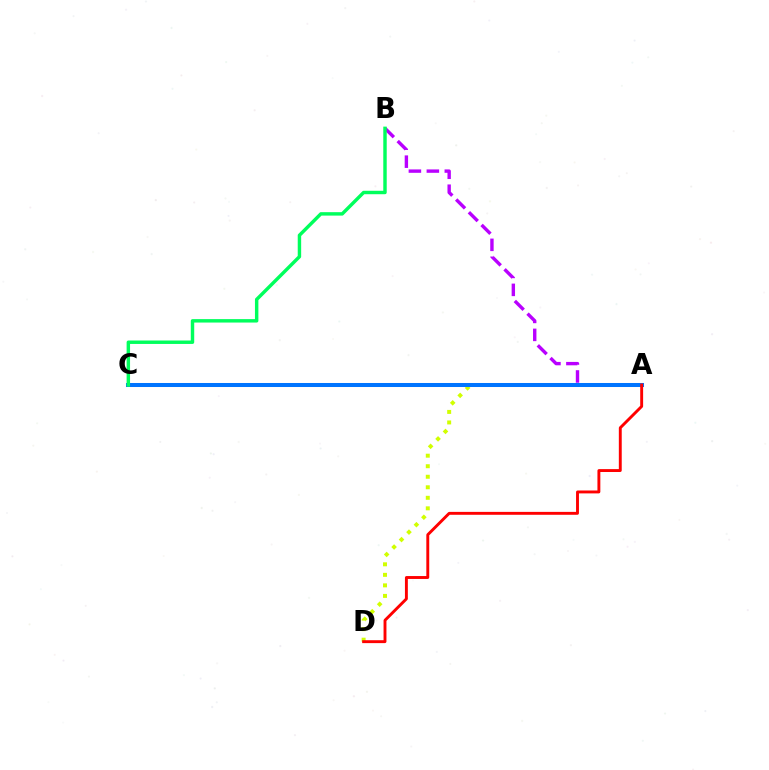{('A', 'B'): [{'color': '#b900ff', 'line_style': 'dashed', 'thickness': 2.44}], ('A', 'D'): [{'color': '#d1ff00', 'line_style': 'dotted', 'thickness': 2.86}, {'color': '#ff0000', 'line_style': 'solid', 'thickness': 2.09}], ('A', 'C'): [{'color': '#0074ff', 'line_style': 'solid', 'thickness': 2.9}], ('B', 'C'): [{'color': '#00ff5c', 'line_style': 'solid', 'thickness': 2.47}]}